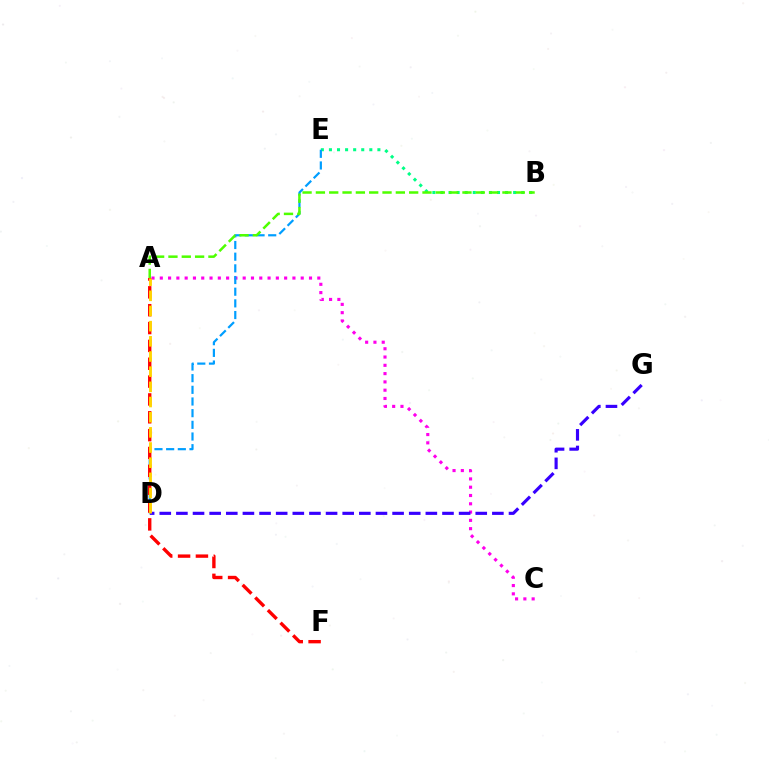{('A', 'C'): [{'color': '#ff00ed', 'line_style': 'dotted', 'thickness': 2.25}], ('B', 'E'): [{'color': '#00ff86', 'line_style': 'dotted', 'thickness': 2.19}], ('D', 'G'): [{'color': '#3700ff', 'line_style': 'dashed', 'thickness': 2.26}], ('D', 'E'): [{'color': '#009eff', 'line_style': 'dashed', 'thickness': 1.59}], ('A', 'B'): [{'color': '#4fff00', 'line_style': 'dashed', 'thickness': 1.81}], ('A', 'F'): [{'color': '#ff0000', 'line_style': 'dashed', 'thickness': 2.42}], ('A', 'D'): [{'color': '#ffd500', 'line_style': 'dashed', 'thickness': 2.06}]}